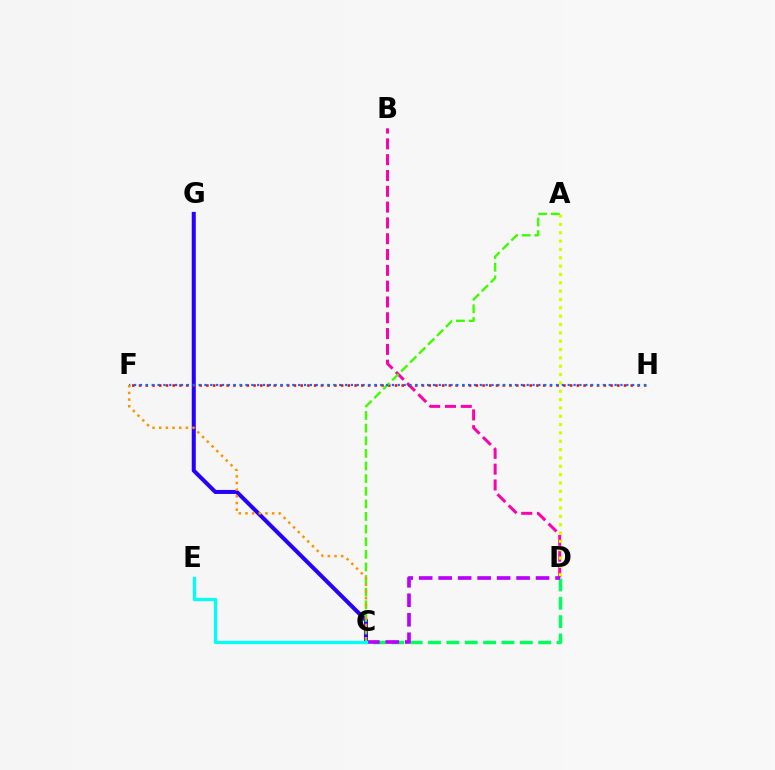{('C', 'D'): [{'color': '#00ff5c', 'line_style': 'dashed', 'thickness': 2.49}, {'color': '#b900ff', 'line_style': 'dashed', 'thickness': 2.65}], ('C', 'G'): [{'color': '#2500ff', 'line_style': 'solid', 'thickness': 2.9}], ('B', 'D'): [{'color': '#ff00ac', 'line_style': 'dashed', 'thickness': 2.15}], ('F', 'H'): [{'color': '#ff0000', 'line_style': 'dotted', 'thickness': 1.83}, {'color': '#0074ff', 'line_style': 'dotted', 'thickness': 1.59}], ('A', 'D'): [{'color': '#d1ff00', 'line_style': 'dotted', 'thickness': 2.27}], ('A', 'C'): [{'color': '#3dff00', 'line_style': 'dashed', 'thickness': 1.71}], ('C', 'E'): [{'color': '#00fff6', 'line_style': 'solid', 'thickness': 2.36}], ('C', 'F'): [{'color': '#ff9400', 'line_style': 'dotted', 'thickness': 1.81}]}